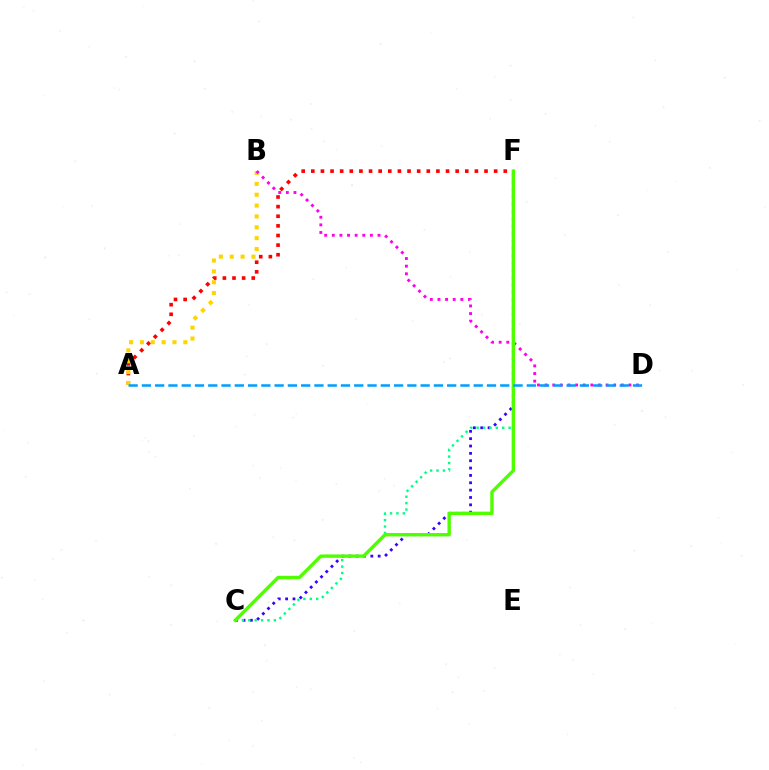{('C', 'F'): [{'color': '#3700ff', 'line_style': 'dotted', 'thickness': 2.0}, {'color': '#00ff86', 'line_style': 'dotted', 'thickness': 1.74}, {'color': '#4fff00', 'line_style': 'solid', 'thickness': 2.43}], ('A', 'F'): [{'color': '#ff0000', 'line_style': 'dotted', 'thickness': 2.61}], ('A', 'B'): [{'color': '#ffd500', 'line_style': 'dotted', 'thickness': 2.95}], ('B', 'D'): [{'color': '#ff00ed', 'line_style': 'dotted', 'thickness': 2.07}], ('A', 'D'): [{'color': '#009eff', 'line_style': 'dashed', 'thickness': 1.8}]}